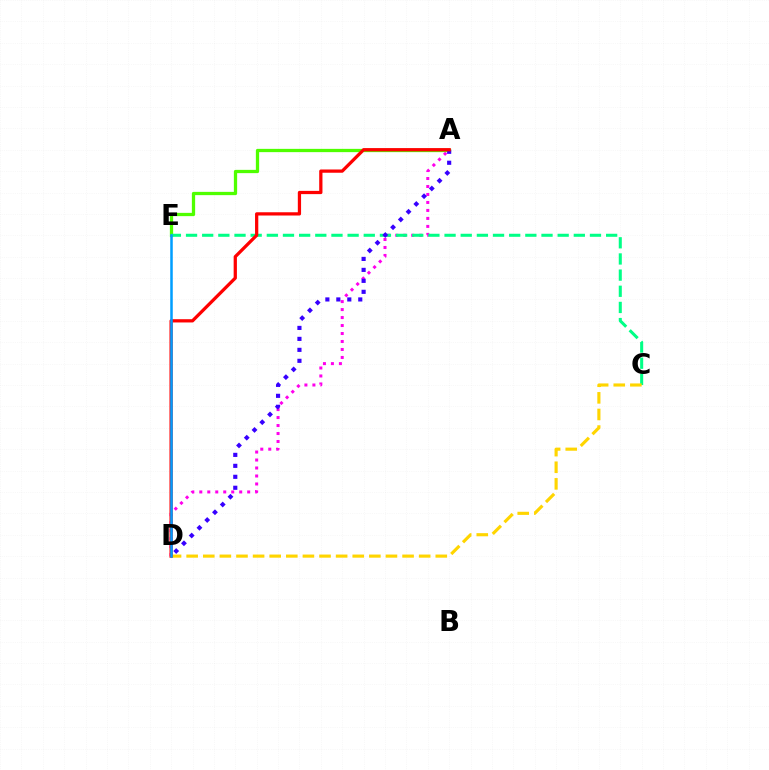{('A', 'D'): [{'color': '#ff00ed', 'line_style': 'dotted', 'thickness': 2.17}, {'color': '#3700ff', 'line_style': 'dotted', 'thickness': 2.98}, {'color': '#ff0000', 'line_style': 'solid', 'thickness': 2.34}], ('A', 'E'): [{'color': '#4fff00', 'line_style': 'solid', 'thickness': 2.35}], ('C', 'E'): [{'color': '#00ff86', 'line_style': 'dashed', 'thickness': 2.2}], ('C', 'D'): [{'color': '#ffd500', 'line_style': 'dashed', 'thickness': 2.26}], ('D', 'E'): [{'color': '#009eff', 'line_style': 'solid', 'thickness': 1.82}]}